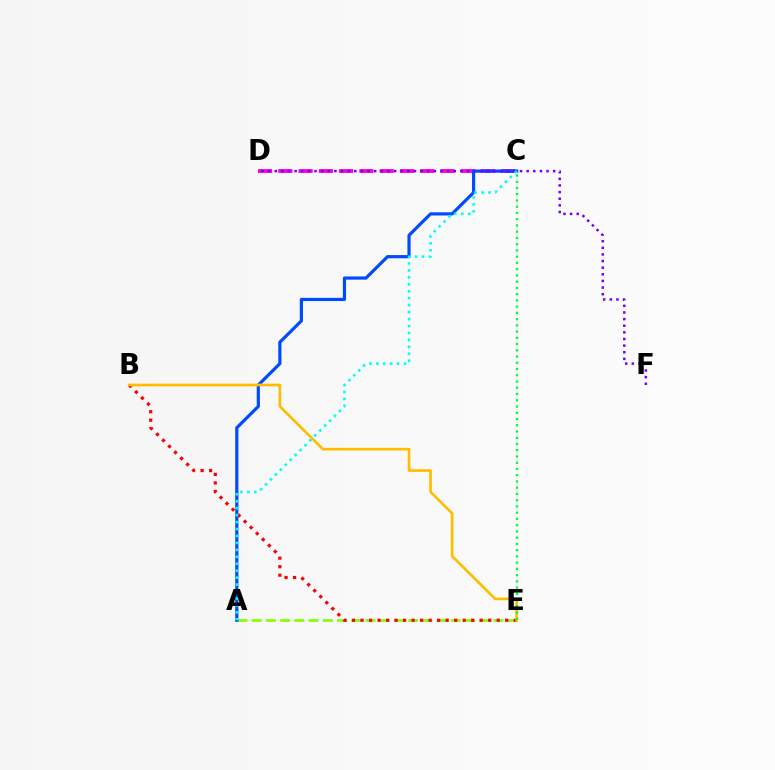{('A', 'E'): [{'color': '#84ff00', 'line_style': 'dashed', 'thickness': 1.93}], ('C', 'D'): [{'color': '#ff00cf', 'line_style': 'dashed', 'thickness': 2.75}], ('A', 'C'): [{'color': '#004bff', 'line_style': 'solid', 'thickness': 2.3}, {'color': '#00fff6', 'line_style': 'dotted', 'thickness': 1.89}], ('D', 'F'): [{'color': '#7200ff', 'line_style': 'dotted', 'thickness': 1.8}], ('B', 'E'): [{'color': '#ff0000', 'line_style': 'dotted', 'thickness': 2.31}, {'color': '#ffbd00', 'line_style': 'solid', 'thickness': 1.93}], ('C', 'E'): [{'color': '#00ff39', 'line_style': 'dotted', 'thickness': 1.7}]}